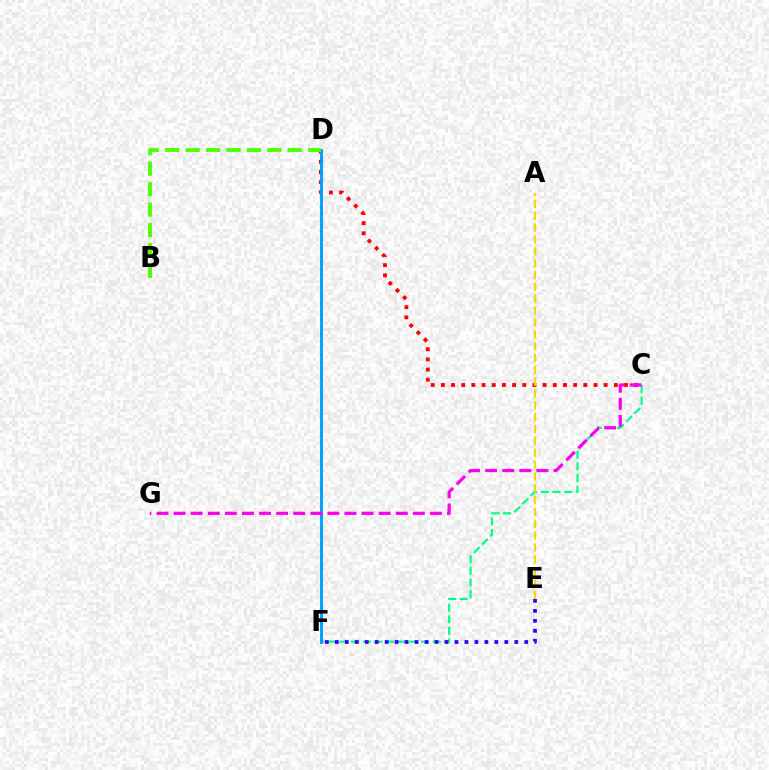{('C', 'D'): [{'color': '#ff0000', 'line_style': 'dotted', 'thickness': 2.76}], ('C', 'F'): [{'color': '#00ff86', 'line_style': 'dashed', 'thickness': 1.58}], ('D', 'F'): [{'color': '#009eff', 'line_style': 'solid', 'thickness': 2.08}], ('C', 'G'): [{'color': '#ff00ed', 'line_style': 'dashed', 'thickness': 2.32}], ('E', 'F'): [{'color': '#3700ff', 'line_style': 'dotted', 'thickness': 2.71}], ('B', 'D'): [{'color': '#4fff00', 'line_style': 'dashed', 'thickness': 2.78}], ('A', 'E'): [{'color': '#ffd500', 'line_style': 'dashed', 'thickness': 1.61}]}